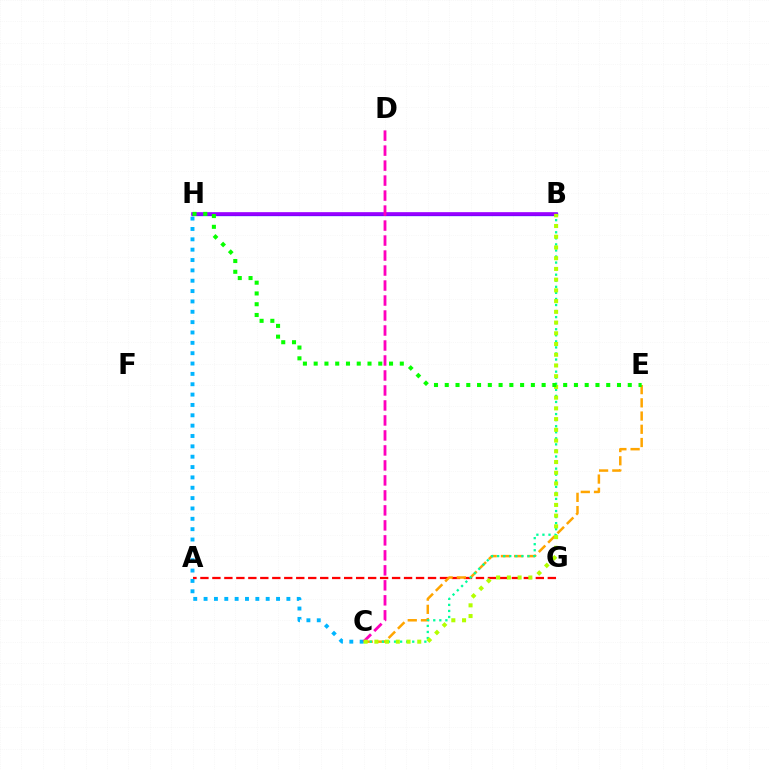{('A', 'G'): [{'color': '#ff0000', 'line_style': 'dashed', 'thickness': 1.63}], ('C', 'E'): [{'color': '#ffa500', 'line_style': 'dashed', 'thickness': 1.8}], ('C', 'H'): [{'color': '#00b5ff', 'line_style': 'dotted', 'thickness': 2.81}], ('B', 'H'): [{'color': '#0010ff', 'line_style': 'solid', 'thickness': 2.35}, {'color': '#9b00ff', 'line_style': 'solid', 'thickness': 2.59}], ('B', 'C'): [{'color': '#00ff9d', 'line_style': 'dotted', 'thickness': 1.65}, {'color': '#b3ff00', 'line_style': 'dotted', 'thickness': 2.91}], ('C', 'D'): [{'color': '#ff00bd', 'line_style': 'dashed', 'thickness': 2.04}], ('E', 'H'): [{'color': '#08ff00', 'line_style': 'dotted', 'thickness': 2.92}]}